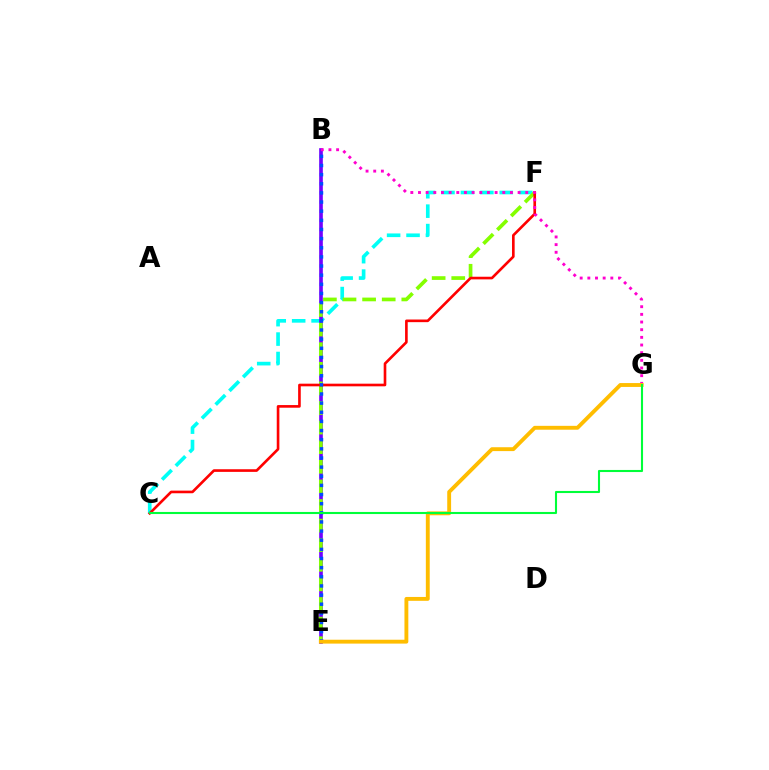{('C', 'F'): [{'color': '#00fff6', 'line_style': 'dashed', 'thickness': 2.64}, {'color': '#ff0000', 'line_style': 'solid', 'thickness': 1.9}], ('B', 'E'): [{'color': '#7200ff', 'line_style': 'solid', 'thickness': 2.63}, {'color': '#004bff', 'line_style': 'dotted', 'thickness': 2.48}], ('E', 'F'): [{'color': '#84ff00', 'line_style': 'dashed', 'thickness': 2.66}], ('B', 'G'): [{'color': '#ff00cf', 'line_style': 'dotted', 'thickness': 2.08}], ('E', 'G'): [{'color': '#ffbd00', 'line_style': 'solid', 'thickness': 2.79}], ('C', 'G'): [{'color': '#00ff39', 'line_style': 'solid', 'thickness': 1.51}]}